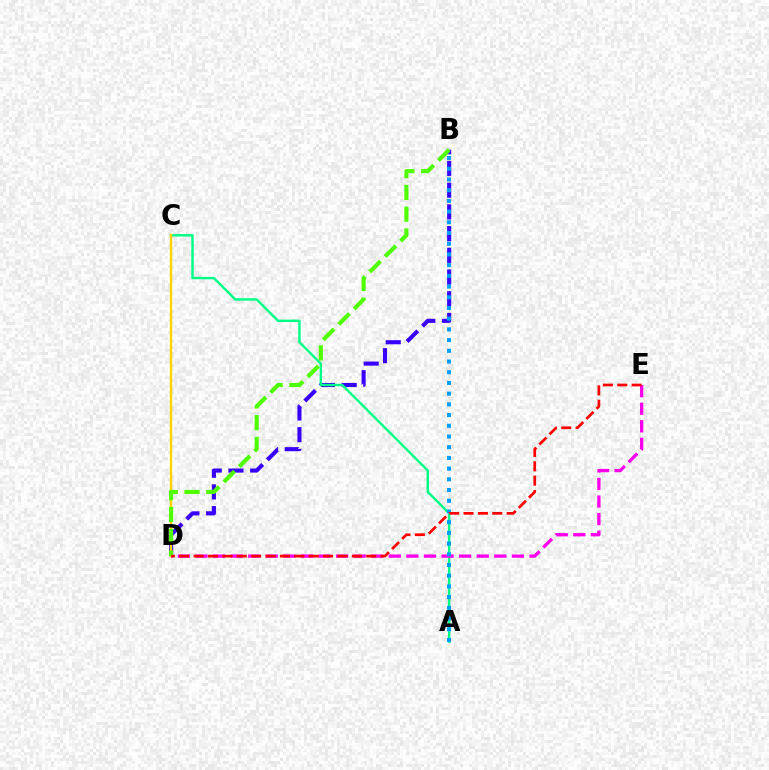{('B', 'D'): [{'color': '#3700ff', 'line_style': 'dashed', 'thickness': 2.95}, {'color': '#4fff00', 'line_style': 'dashed', 'thickness': 2.96}], ('A', 'C'): [{'color': '#00ff86', 'line_style': 'solid', 'thickness': 1.75}], ('D', 'E'): [{'color': '#ff00ed', 'line_style': 'dashed', 'thickness': 2.39}, {'color': '#ff0000', 'line_style': 'dashed', 'thickness': 1.95}], ('A', 'B'): [{'color': '#009eff', 'line_style': 'dotted', 'thickness': 2.91}], ('C', 'D'): [{'color': '#ffd500', 'line_style': 'solid', 'thickness': 1.74}]}